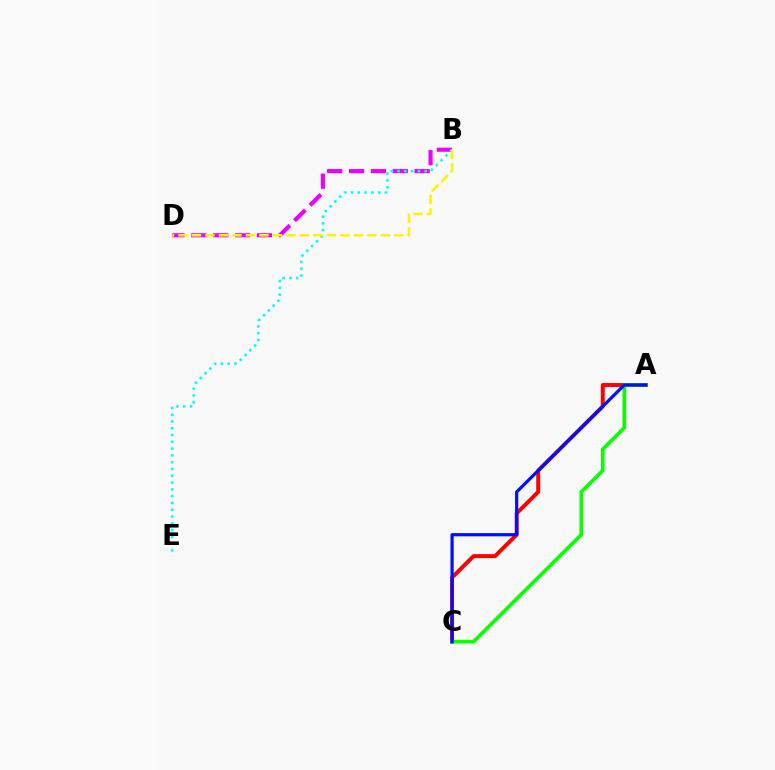{('A', 'C'): [{'color': '#ff0000', 'line_style': 'solid', 'thickness': 2.83}, {'color': '#08ff00', 'line_style': 'solid', 'thickness': 2.61}, {'color': '#0010ff', 'line_style': 'solid', 'thickness': 2.32}], ('B', 'D'): [{'color': '#ee00ff', 'line_style': 'dashed', 'thickness': 2.97}, {'color': '#fcf500', 'line_style': 'dashed', 'thickness': 1.83}], ('B', 'E'): [{'color': '#00fff6', 'line_style': 'dotted', 'thickness': 1.84}]}